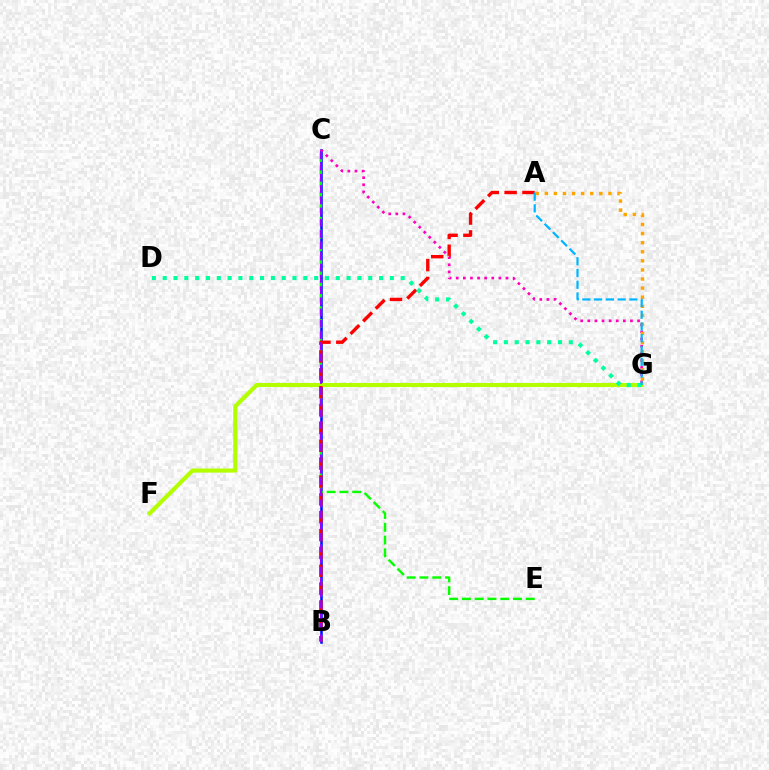{('B', 'C'): [{'color': '#0010ff', 'line_style': 'solid', 'thickness': 1.84}, {'color': '#9b00ff', 'line_style': 'dashed', 'thickness': 1.53}], ('C', 'E'): [{'color': '#08ff00', 'line_style': 'dashed', 'thickness': 1.74}], ('F', 'G'): [{'color': '#b3ff00', 'line_style': 'solid', 'thickness': 2.97}], ('A', 'B'): [{'color': '#ff0000', 'line_style': 'dashed', 'thickness': 2.43}], ('C', 'G'): [{'color': '#ff00bd', 'line_style': 'dotted', 'thickness': 1.93}], ('A', 'G'): [{'color': '#ffa500', 'line_style': 'dotted', 'thickness': 2.47}, {'color': '#00b5ff', 'line_style': 'dashed', 'thickness': 1.6}], ('D', 'G'): [{'color': '#00ff9d', 'line_style': 'dotted', 'thickness': 2.94}]}